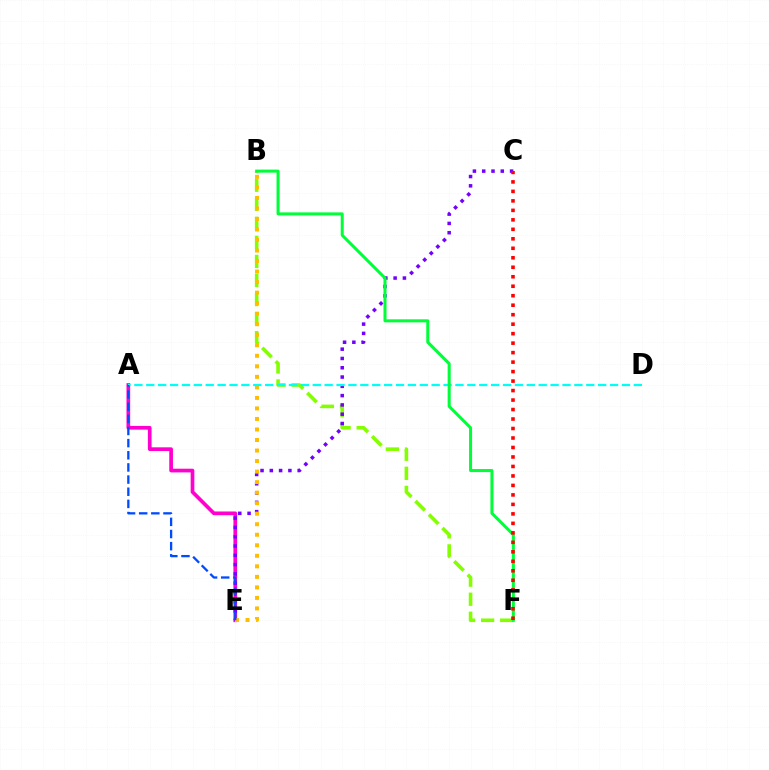{('A', 'E'): [{'color': '#ff00cf', 'line_style': 'solid', 'thickness': 2.66}, {'color': '#004bff', 'line_style': 'dashed', 'thickness': 1.65}], ('B', 'F'): [{'color': '#84ff00', 'line_style': 'dashed', 'thickness': 2.59}, {'color': '#00ff39', 'line_style': 'solid', 'thickness': 2.18}], ('C', 'E'): [{'color': '#7200ff', 'line_style': 'dotted', 'thickness': 2.52}], ('B', 'E'): [{'color': '#ffbd00', 'line_style': 'dotted', 'thickness': 2.86}], ('A', 'D'): [{'color': '#00fff6', 'line_style': 'dashed', 'thickness': 1.62}], ('C', 'F'): [{'color': '#ff0000', 'line_style': 'dotted', 'thickness': 2.58}]}